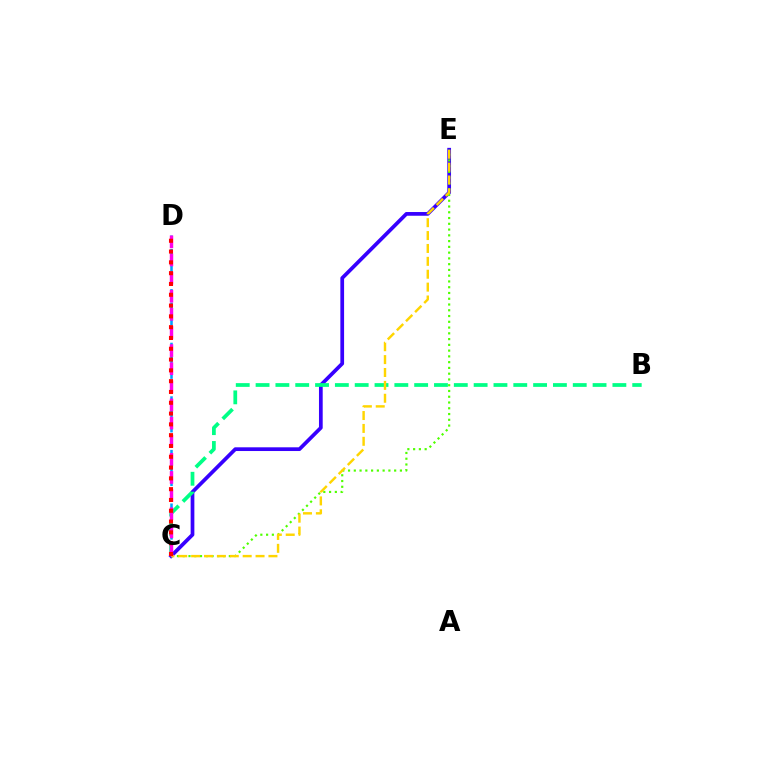{('C', 'E'): [{'color': '#3700ff', 'line_style': 'solid', 'thickness': 2.68}, {'color': '#4fff00', 'line_style': 'dotted', 'thickness': 1.57}, {'color': '#ffd500', 'line_style': 'dashed', 'thickness': 1.75}], ('C', 'D'): [{'color': '#009eff', 'line_style': 'dashed', 'thickness': 1.82}, {'color': '#ff00ed', 'line_style': 'dashed', 'thickness': 2.46}, {'color': '#ff0000', 'line_style': 'dotted', 'thickness': 2.93}], ('B', 'C'): [{'color': '#00ff86', 'line_style': 'dashed', 'thickness': 2.69}]}